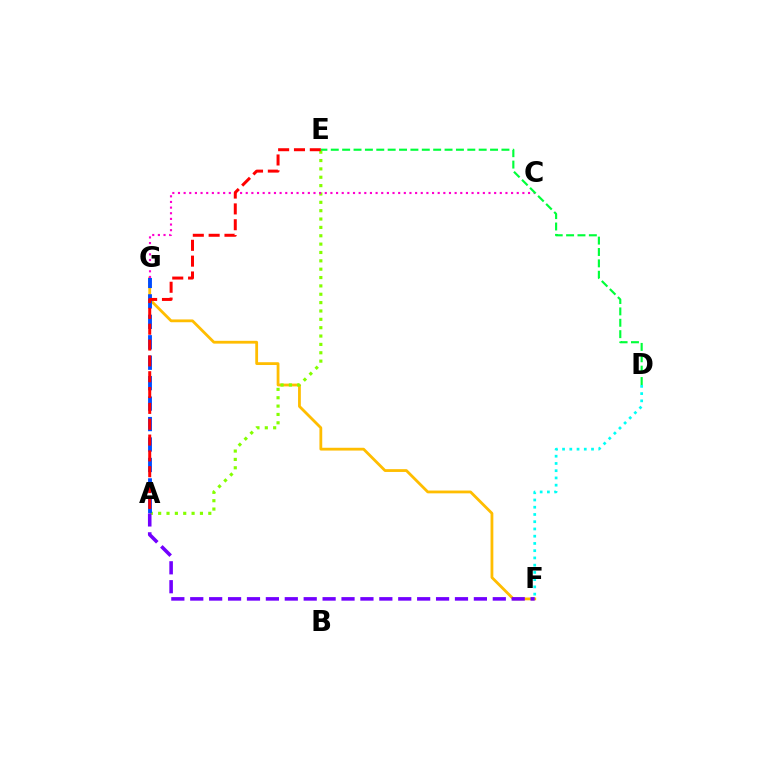{('F', 'G'): [{'color': '#ffbd00', 'line_style': 'solid', 'thickness': 2.01}], ('A', 'E'): [{'color': '#84ff00', 'line_style': 'dotted', 'thickness': 2.27}, {'color': '#ff0000', 'line_style': 'dashed', 'thickness': 2.15}], ('C', 'G'): [{'color': '#ff00cf', 'line_style': 'dotted', 'thickness': 1.53}], ('A', 'F'): [{'color': '#7200ff', 'line_style': 'dashed', 'thickness': 2.57}], ('D', 'E'): [{'color': '#00ff39', 'line_style': 'dashed', 'thickness': 1.55}], ('A', 'G'): [{'color': '#004bff', 'line_style': 'dashed', 'thickness': 2.78}], ('D', 'F'): [{'color': '#00fff6', 'line_style': 'dotted', 'thickness': 1.97}]}